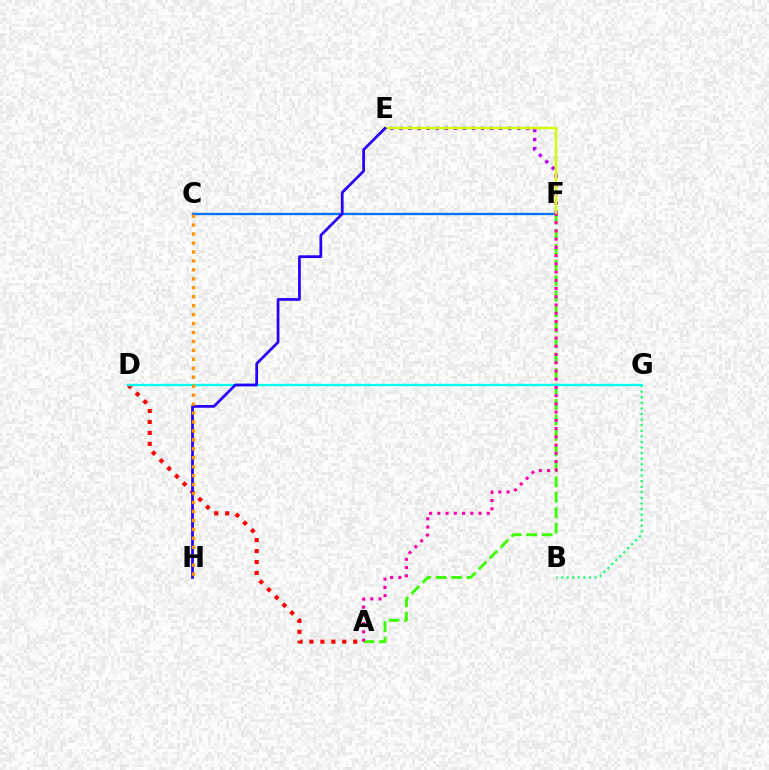{('C', 'F'): [{'color': '#0074ff', 'line_style': 'solid', 'thickness': 1.68}], ('E', 'F'): [{'color': '#b900ff', 'line_style': 'dotted', 'thickness': 2.46}, {'color': '#d1ff00', 'line_style': 'solid', 'thickness': 1.8}], ('A', 'D'): [{'color': '#ff0000', 'line_style': 'dotted', 'thickness': 2.97}], ('A', 'F'): [{'color': '#3dff00', 'line_style': 'dashed', 'thickness': 2.1}, {'color': '#ff00ac', 'line_style': 'dotted', 'thickness': 2.24}], ('B', 'G'): [{'color': '#00ff5c', 'line_style': 'dotted', 'thickness': 1.52}], ('D', 'G'): [{'color': '#00fff6', 'line_style': 'solid', 'thickness': 1.68}], ('E', 'H'): [{'color': '#2500ff', 'line_style': 'solid', 'thickness': 1.97}], ('C', 'H'): [{'color': '#ff9400', 'line_style': 'dotted', 'thickness': 2.43}]}